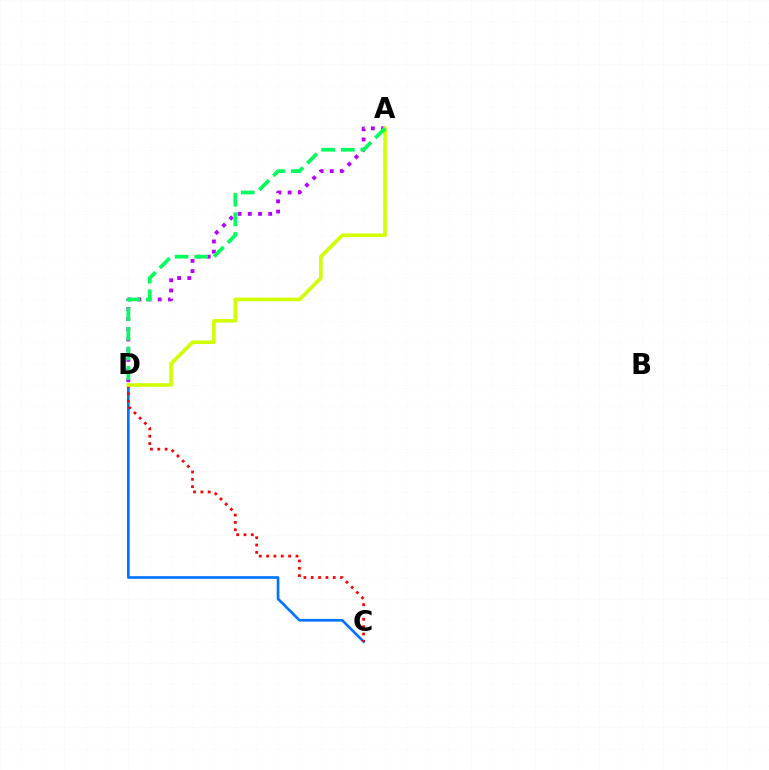{('C', 'D'): [{'color': '#0074ff', 'line_style': 'solid', 'thickness': 1.92}, {'color': '#ff0000', 'line_style': 'dotted', 'thickness': 1.99}], ('A', 'D'): [{'color': '#b900ff', 'line_style': 'dotted', 'thickness': 2.77}, {'color': '#d1ff00', 'line_style': 'solid', 'thickness': 2.59}, {'color': '#00ff5c', 'line_style': 'dashed', 'thickness': 2.67}]}